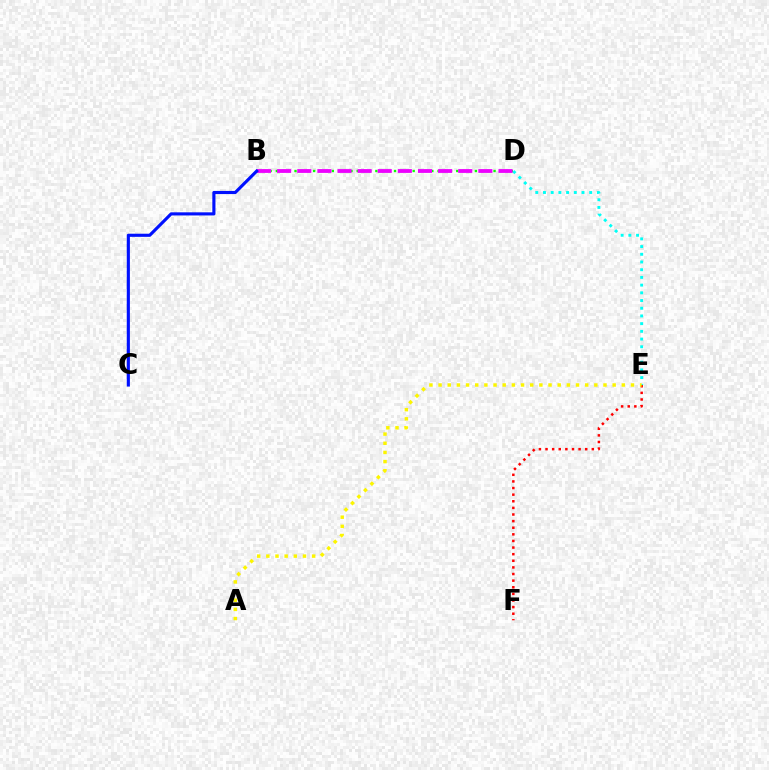{('B', 'D'): [{'color': '#08ff00', 'line_style': 'dotted', 'thickness': 1.69}, {'color': '#ee00ff', 'line_style': 'dashed', 'thickness': 2.73}], ('D', 'E'): [{'color': '#00fff6', 'line_style': 'dotted', 'thickness': 2.09}], ('B', 'C'): [{'color': '#0010ff', 'line_style': 'solid', 'thickness': 2.25}], ('E', 'F'): [{'color': '#ff0000', 'line_style': 'dotted', 'thickness': 1.8}], ('A', 'E'): [{'color': '#fcf500', 'line_style': 'dotted', 'thickness': 2.49}]}